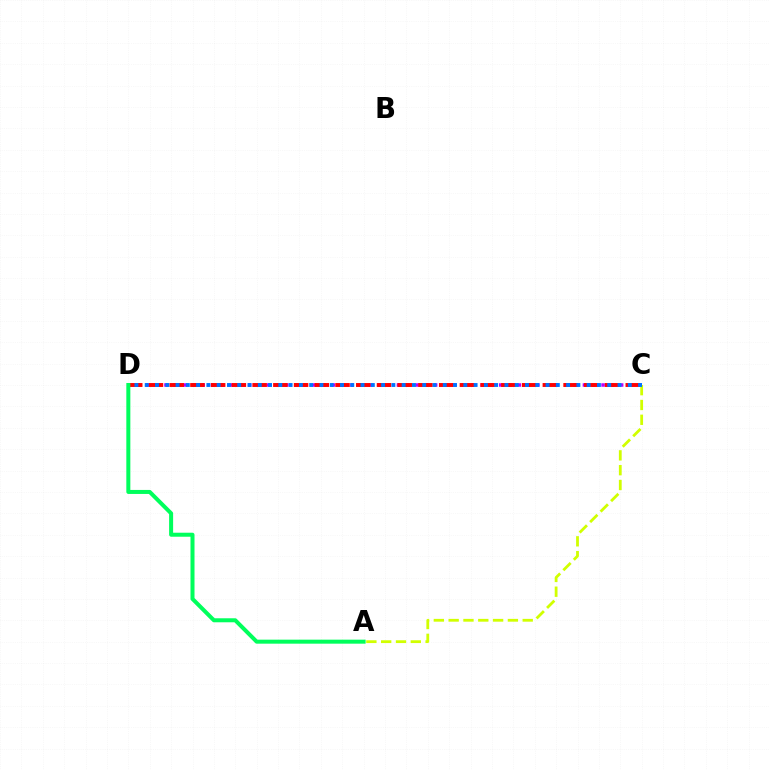{('C', 'D'): [{'color': '#b900ff', 'line_style': 'dotted', 'thickness': 2.53}, {'color': '#ff0000', 'line_style': 'dashed', 'thickness': 2.82}, {'color': '#0074ff', 'line_style': 'dotted', 'thickness': 2.79}], ('A', 'C'): [{'color': '#d1ff00', 'line_style': 'dashed', 'thickness': 2.01}], ('A', 'D'): [{'color': '#00ff5c', 'line_style': 'solid', 'thickness': 2.89}]}